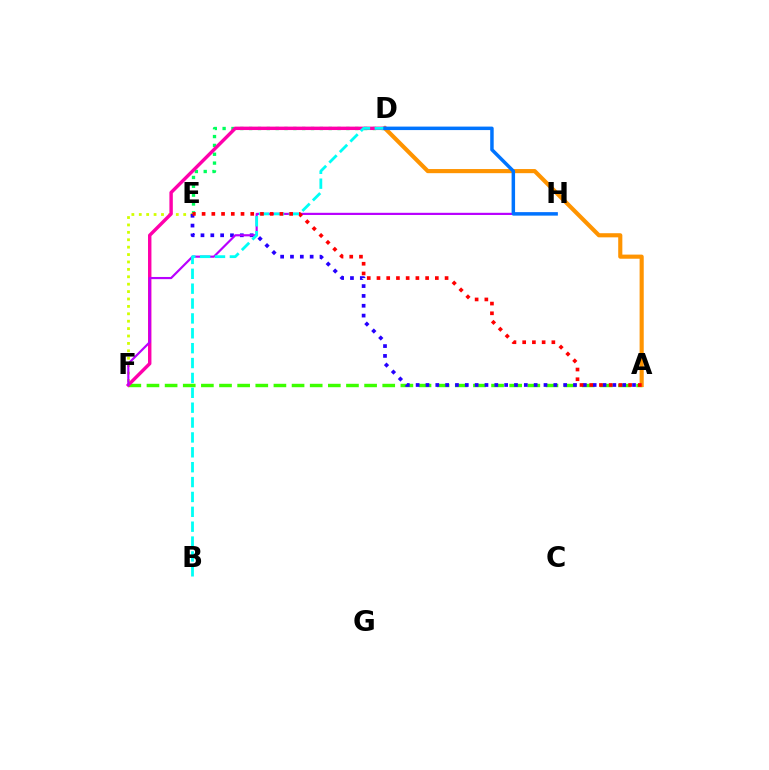{('A', 'F'): [{'color': '#3dff00', 'line_style': 'dashed', 'thickness': 2.46}], ('D', 'E'): [{'color': '#00ff5c', 'line_style': 'dotted', 'thickness': 2.4}], ('E', 'F'): [{'color': '#d1ff00', 'line_style': 'dotted', 'thickness': 2.01}], ('A', 'D'): [{'color': '#ff9400', 'line_style': 'solid', 'thickness': 2.97}], ('D', 'F'): [{'color': '#ff00ac', 'line_style': 'solid', 'thickness': 2.46}], ('A', 'E'): [{'color': '#2500ff', 'line_style': 'dotted', 'thickness': 2.67}, {'color': '#ff0000', 'line_style': 'dotted', 'thickness': 2.64}], ('F', 'H'): [{'color': '#b900ff', 'line_style': 'solid', 'thickness': 1.57}], ('B', 'D'): [{'color': '#00fff6', 'line_style': 'dashed', 'thickness': 2.02}], ('D', 'H'): [{'color': '#0074ff', 'line_style': 'solid', 'thickness': 2.51}]}